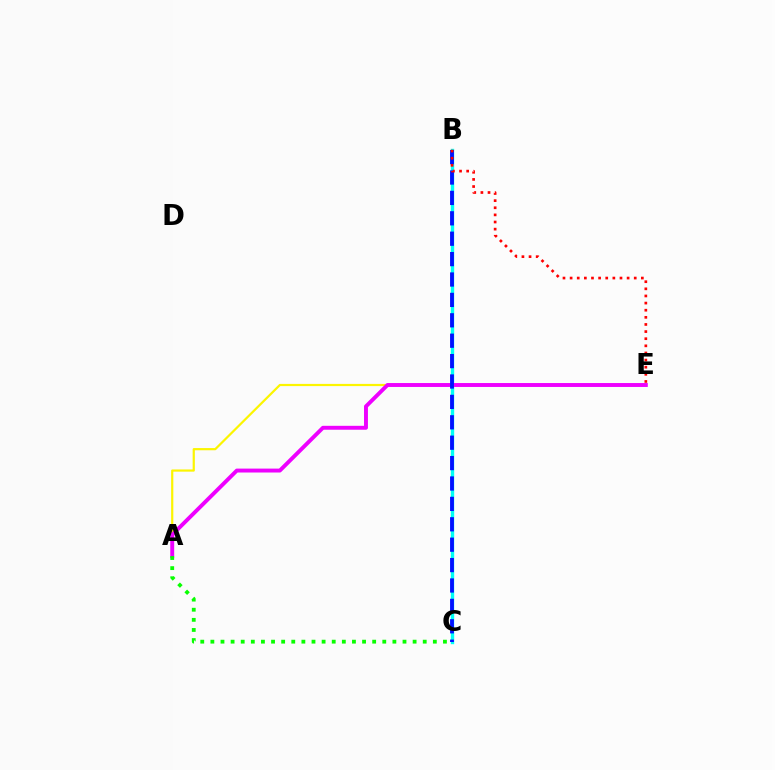{('B', 'C'): [{'color': '#00fff6', 'line_style': 'solid', 'thickness': 2.43}, {'color': '#0010ff', 'line_style': 'dashed', 'thickness': 2.77}], ('A', 'E'): [{'color': '#fcf500', 'line_style': 'solid', 'thickness': 1.59}, {'color': '#ee00ff', 'line_style': 'solid', 'thickness': 2.82}], ('A', 'C'): [{'color': '#08ff00', 'line_style': 'dotted', 'thickness': 2.75}], ('B', 'E'): [{'color': '#ff0000', 'line_style': 'dotted', 'thickness': 1.94}]}